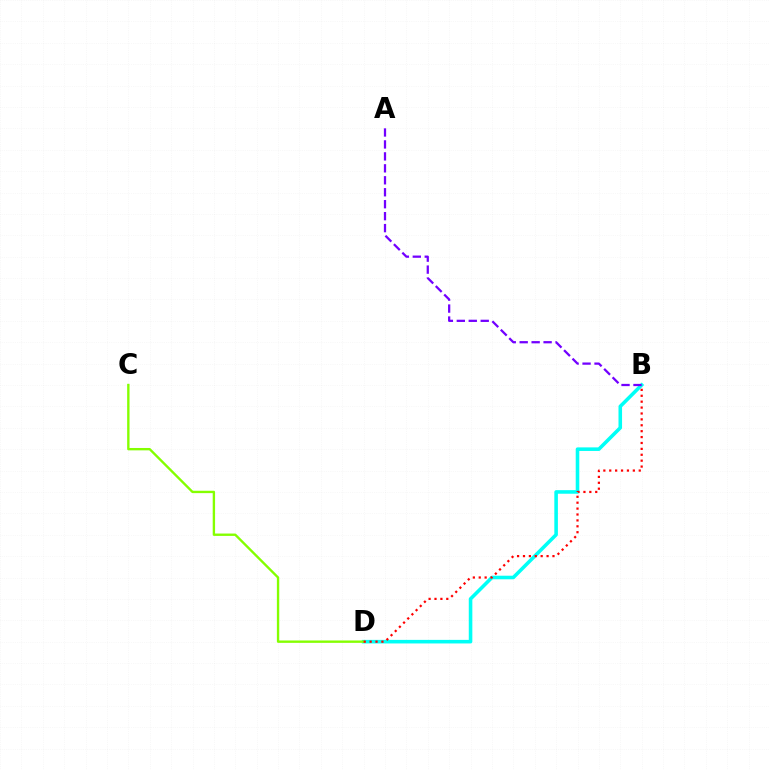{('B', 'D'): [{'color': '#00fff6', 'line_style': 'solid', 'thickness': 2.57}, {'color': '#ff0000', 'line_style': 'dotted', 'thickness': 1.6}], ('C', 'D'): [{'color': '#84ff00', 'line_style': 'solid', 'thickness': 1.71}], ('A', 'B'): [{'color': '#7200ff', 'line_style': 'dashed', 'thickness': 1.62}]}